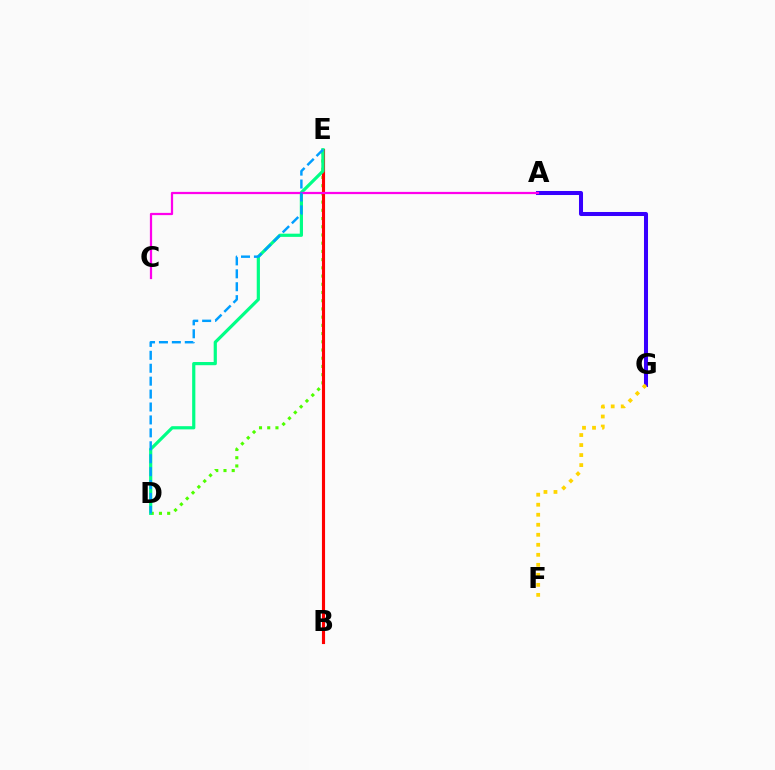{('D', 'E'): [{'color': '#4fff00', 'line_style': 'dotted', 'thickness': 2.23}, {'color': '#00ff86', 'line_style': 'solid', 'thickness': 2.3}, {'color': '#009eff', 'line_style': 'dashed', 'thickness': 1.76}], ('B', 'E'): [{'color': '#ff0000', 'line_style': 'solid', 'thickness': 2.25}], ('A', 'G'): [{'color': '#3700ff', 'line_style': 'solid', 'thickness': 2.9}], ('A', 'C'): [{'color': '#ff00ed', 'line_style': 'solid', 'thickness': 1.61}], ('F', 'G'): [{'color': '#ffd500', 'line_style': 'dotted', 'thickness': 2.72}]}